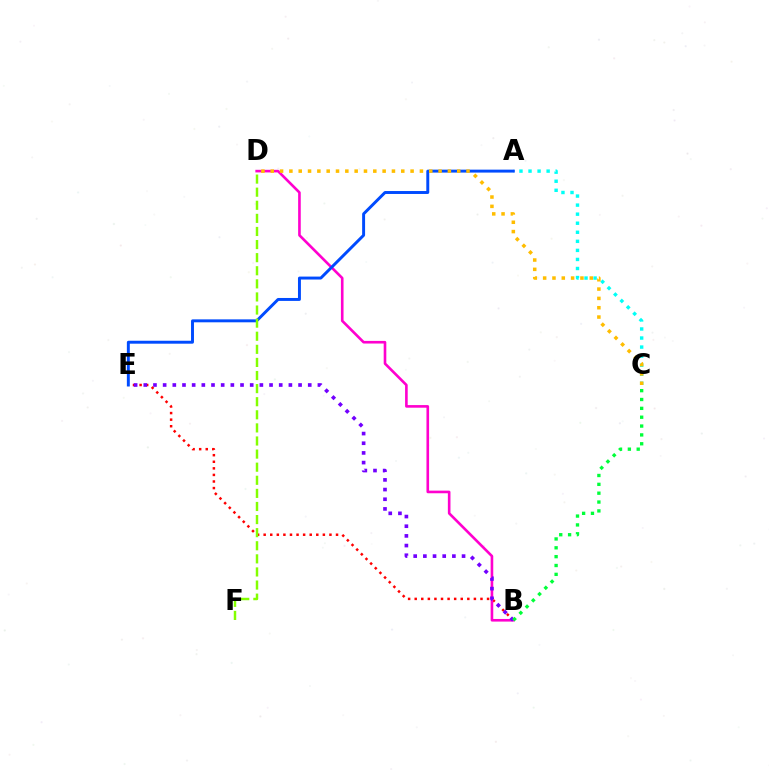{('B', 'E'): [{'color': '#ff0000', 'line_style': 'dotted', 'thickness': 1.79}, {'color': '#7200ff', 'line_style': 'dotted', 'thickness': 2.63}], ('B', 'D'): [{'color': '#ff00cf', 'line_style': 'solid', 'thickness': 1.89}], ('A', 'C'): [{'color': '#00fff6', 'line_style': 'dotted', 'thickness': 2.46}], ('A', 'E'): [{'color': '#004bff', 'line_style': 'solid', 'thickness': 2.12}], ('C', 'D'): [{'color': '#ffbd00', 'line_style': 'dotted', 'thickness': 2.53}], ('D', 'F'): [{'color': '#84ff00', 'line_style': 'dashed', 'thickness': 1.78}], ('B', 'C'): [{'color': '#00ff39', 'line_style': 'dotted', 'thickness': 2.41}]}